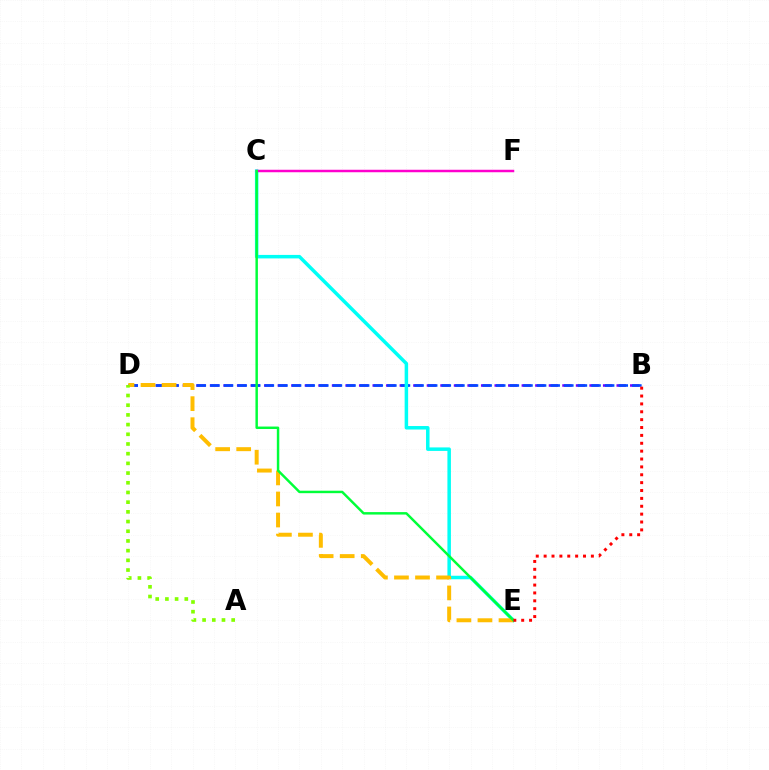{('B', 'D'): [{'color': '#7200ff', 'line_style': 'dashed', 'thickness': 1.84}, {'color': '#004bff', 'line_style': 'dashed', 'thickness': 1.85}], ('C', 'E'): [{'color': '#00fff6', 'line_style': 'solid', 'thickness': 2.52}, {'color': '#00ff39', 'line_style': 'solid', 'thickness': 1.77}], ('D', 'E'): [{'color': '#ffbd00', 'line_style': 'dashed', 'thickness': 2.86}], ('C', 'F'): [{'color': '#ff00cf', 'line_style': 'solid', 'thickness': 1.79}], ('A', 'D'): [{'color': '#84ff00', 'line_style': 'dotted', 'thickness': 2.63}], ('B', 'E'): [{'color': '#ff0000', 'line_style': 'dotted', 'thickness': 2.14}]}